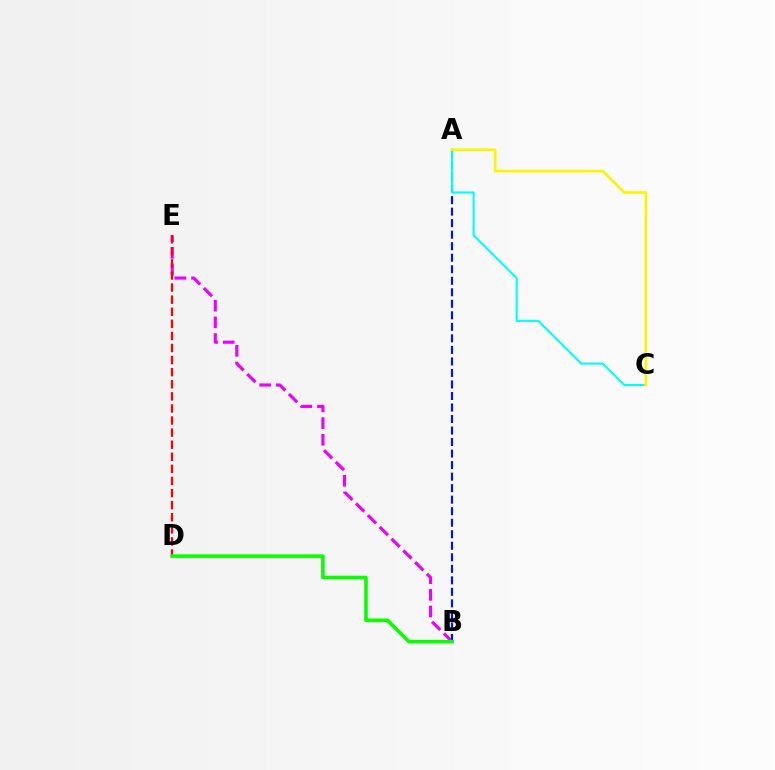{('B', 'E'): [{'color': '#ee00ff', 'line_style': 'dashed', 'thickness': 2.26}], ('D', 'E'): [{'color': '#ff0000', 'line_style': 'dashed', 'thickness': 1.64}], ('A', 'B'): [{'color': '#0010ff', 'line_style': 'dashed', 'thickness': 1.57}], ('A', 'C'): [{'color': '#00fff6', 'line_style': 'solid', 'thickness': 1.5}, {'color': '#fcf500', 'line_style': 'solid', 'thickness': 1.9}], ('B', 'D'): [{'color': '#08ff00', 'line_style': 'solid', 'thickness': 2.59}]}